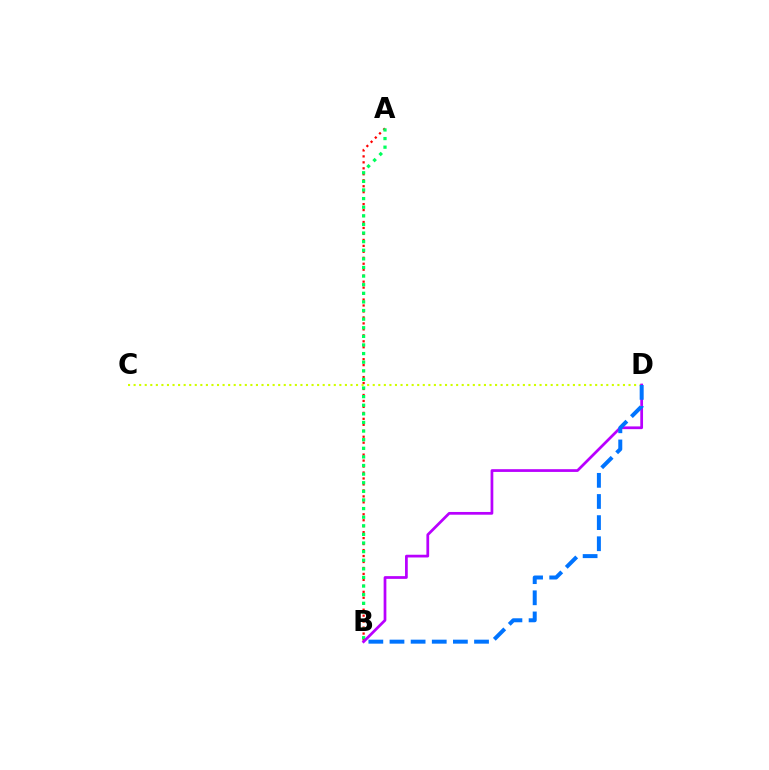{('A', 'B'): [{'color': '#ff0000', 'line_style': 'dotted', 'thickness': 1.62}, {'color': '#00ff5c', 'line_style': 'dotted', 'thickness': 2.34}], ('C', 'D'): [{'color': '#d1ff00', 'line_style': 'dotted', 'thickness': 1.51}], ('B', 'D'): [{'color': '#b900ff', 'line_style': 'solid', 'thickness': 1.97}, {'color': '#0074ff', 'line_style': 'dashed', 'thickness': 2.87}]}